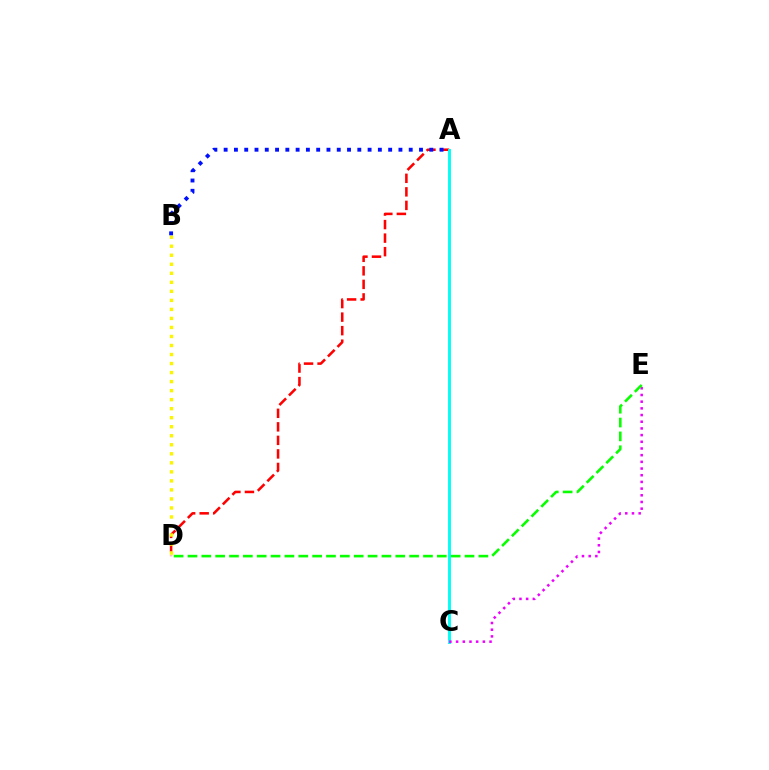{('A', 'D'): [{'color': '#ff0000', 'line_style': 'dashed', 'thickness': 1.84}], ('B', 'D'): [{'color': '#fcf500', 'line_style': 'dotted', 'thickness': 2.45}], ('A', 'C'): [{'color': '#00fff6', 'line_style': 'solid', 'thickness': 2.09}], ('C', 'E'): [{'color': '#ee00ff', 'line_style': 'dotted', 'thickness': 1.82}], ('D', 'E'): [{'color': '#08ff00', 'line_style': 'dashed', 'thickness': 1.88}], ('A', 'B'): [{'color': '#0010ff', 'line_style': 'dotted', 'thickness': 2.79}]}